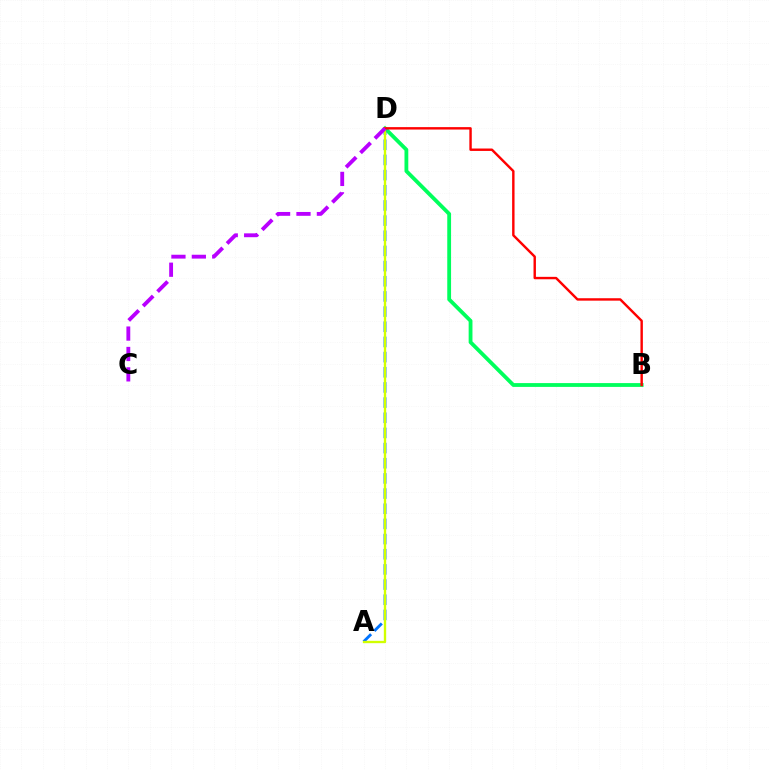{('B', 'D'): [{'color': '#00ff5c', 'line_style': 'solid', 'thickness': 2.74}, {'color': '#ff0000', 'line_style': 'solid', 'thickness': 1.74}], ('A', 'D'): [{'color': '#0074ff', 'line_style': 'dashed', 'thickness': 2.06}, {'color': '#d1ff00', 'line_style': 'solid', 'thickness': 1.69}], ('C', 'D'): [{'color': '#b900ff', 'line_style': 'dashed', 'thickness': 2.77}]}